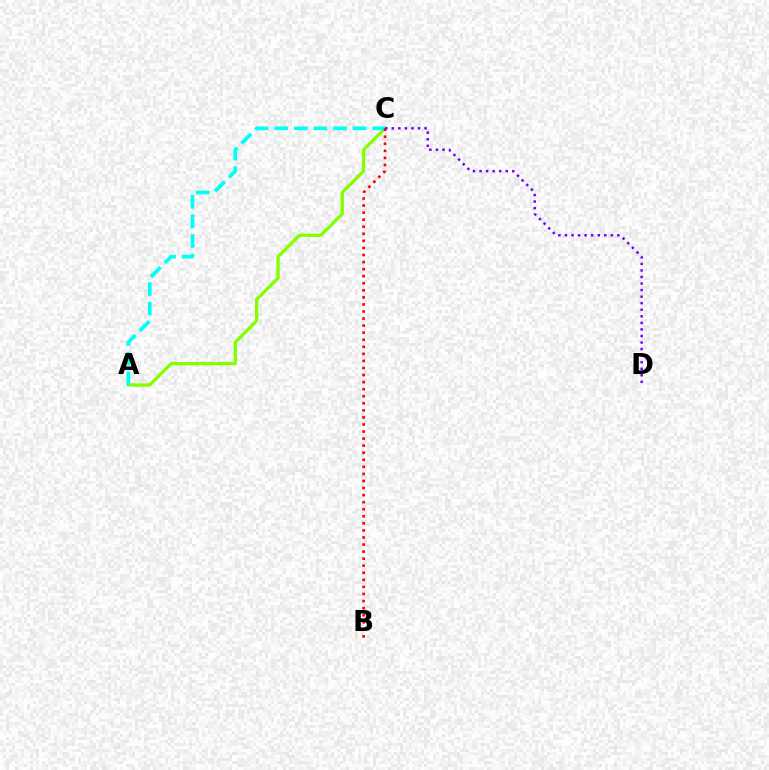{('A', 'C'): [{'color': '#84ff00', 'line_style': 'solid', 'thickness': 2.39}, {'color': '#00fff6', 'line_style': 'dashed', 'thickness': 2.66}], ('B', 'C'): [{'color': '#ff0000', 'line_style': 'dotted', 'thickness': 1.92}], ('C', 'D'): [{'color': '#7200ff', 'line_style': 'dotted', 'thickness': 1.78}]}